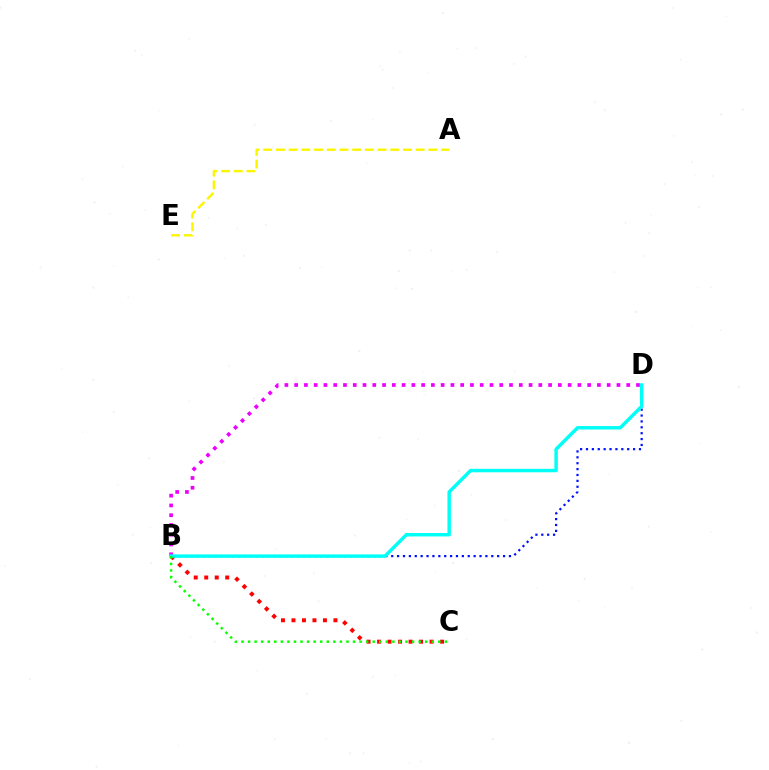{('B', 'C'): [{'color': '#ff0000', 'line_style': 'dotted', 'thickness': 2.85}, {'color': '#08ff00', 'line_style': 'dotted', 'thickness': 1.78}], ('B', 'D'): [{'color': '#0010ff', 'line_style': 'dotted', 'thickness': 1.6}, {'color': '#ee00ff', 'line_style': 'dotted', 'thickness': 2.65}, {'color': '#00fff6', 'line_style': 'solid', 'thickness': 2.48}], ('A', 'E'): [{'color': '#fcf500', 'line_style': 'dashed', 'thickness': 1.73}]}